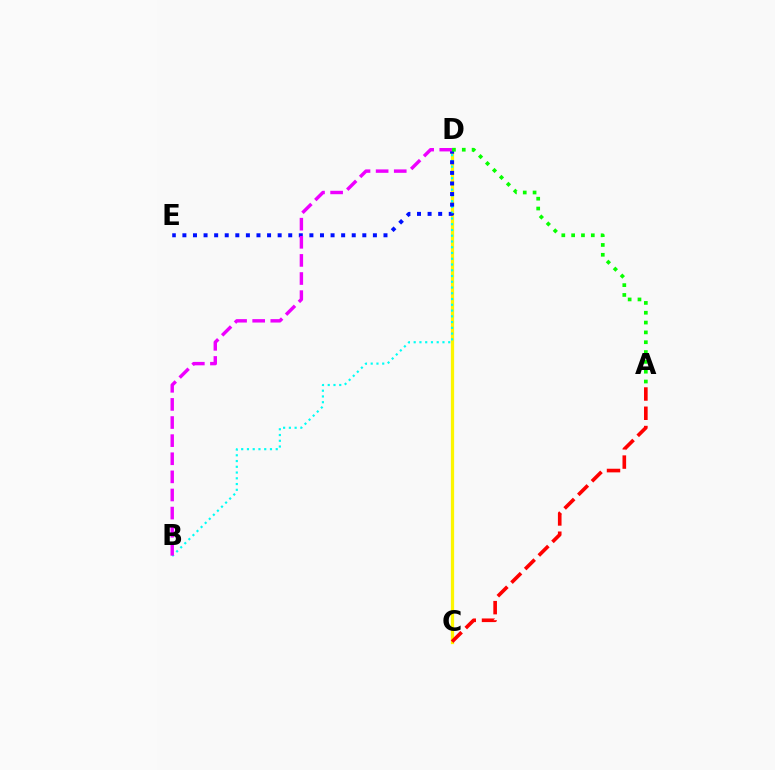{('C', 'D'): [{'color': '#fcf500', 'line_style': 'solid', 'thickness': 2.34}], ('B', 'D'): [{'color': '#00fff6', 'line_style': 'dotted', 'thickness': 1.56}, {'color': '#ee00ff', 'line_style': 'dashed', 'thickness': 2.46}], ('D', 'E'): [{'color': '#0010ff', 'line_style': 'dotted', 'thickness': 2.88}], ('A', 'D'): [{'color': '#08ff00', 'line_style': 'dotted', 'thickness': 2.67}], ('A', 'C'): [{'color': '#ff0000', 'line_style': 'dashed', 'thickness': 2.62}]}